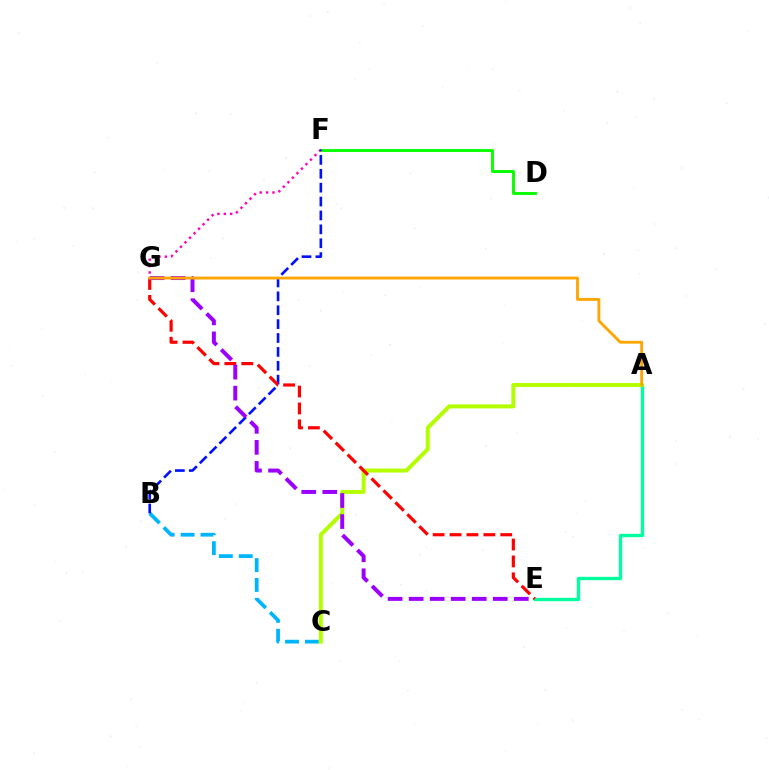{('D', 'F'): [{'color': '#08ff00', 'line_style': 'solid', 'thickness': 2.1}], ('B', 'C'): [{'color': '#00b5ff', 'line_style': 'dashed', 'thickness': 2.7}], ('A', 'E'): [{'color': '#00ff9d', 'line_style': 'solid', 'thickness': 2.41}], ('A', 'C'): [{'color': '#b3ff00', 'line_style': 'solid', 'thickness': 2.88}], ('F', 'G'): [{'color': '#ff00bd', 'line_style': 'dotted', 'thickness': 1.74}], ('B', 'F'): [{'color': '#0010ff', 'line_style': 'dashed', 'thickness': 1.89}], ('E', 'G'): [{'color': '#ff0000', 'line_style': 'dashed', 'thickness': 2.3}, {'color': '#9b00ff', 'line_style': 'dashed', 'thickness': 2.86}], ('A', 'G'): [{'color': '#ffa500', 'line_style': 'solid', 'thickness': 2.05}]}